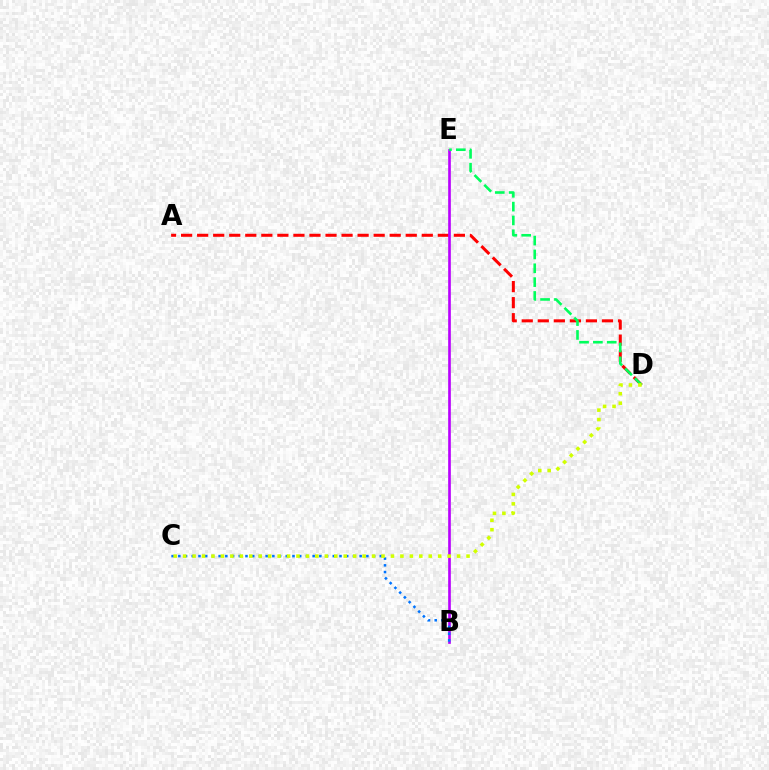{('A', 'D'): [{'color': '#ff0000', 'line_style': 'dashed', 'thickness': 2.18}], ('B', 'E'): [{'color': '#b900ff', 'line_style': 'solid', 'thickness': 1.91}], ('D', 'E'): [{'color': '#00ff5c', 'line_style': 'dashed', 'thickness': 1.88}], ('B', 'C'): [{'color': '#0074ff', 'line_style': 'dotted', 'thickness': 1.82}], ('C', 'D'): [{'color': '#d1ff00', 'line_style': 'dotted', 'thickness': 2.57}]}